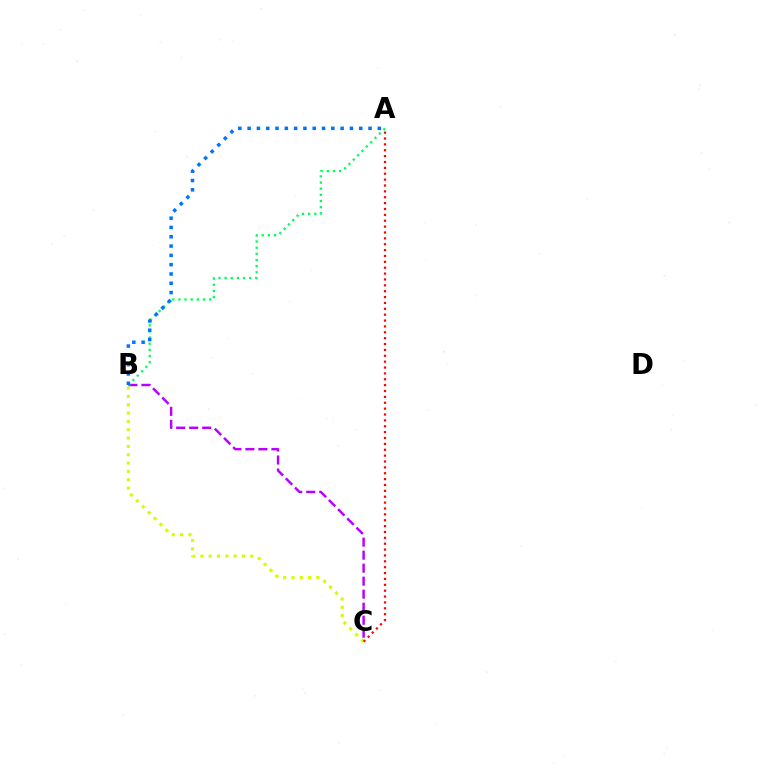{('B', 'C'): [{'color': '#b900ff', 'line_style': 'dashed', 'thickness': 1.77}, {'color': '#d1ff00', 'line_style': 'dotted', 'thickness': 2.26}], ('A', 'B'): [{'color': '#00ff5c', 'line_style': 'dotted', 'thickness': 1.67}, {'color': '#0074ff', 'line_style': 'dotted', 'thickness': 2.53}], ('A', 'C'): [{'color': '#ff0000', 'line_style': 'dotted', 'thickness': 1.6}]}